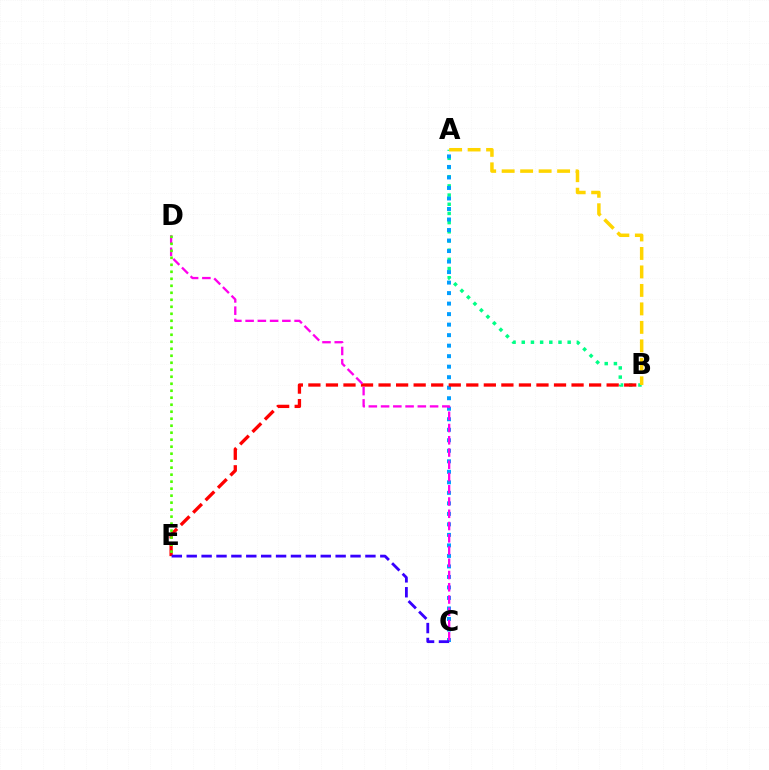{('A', 'B'): [{'color': '#00ff86', 'line_style': 'dotted', 'thickness': 2.49}, {'color': '#ffd500', 'line_style': 'dashed', 'thickness': 2.51}], ('A', 'C'): [{'color': '#009eff', 'line_style': 'dotted', 'thickness': 2.86}], ('B', 'E'): [{'color': '#ff0000', 'line_style': 'dashed', 'thickness': 2.38}], ('C', 'D'): [{'color': '#ff00ed', 'line_style': 'dashed', 'thickness': 1.66}], ('D', 'E'): [{'color': '#4fff00', 'line_style': 'dotted', 'thickness': 1.9}], ('C', 'E'): [{'color': '#3700ff', 'line_style': 'dashed', 'thickness': 2.02}]}